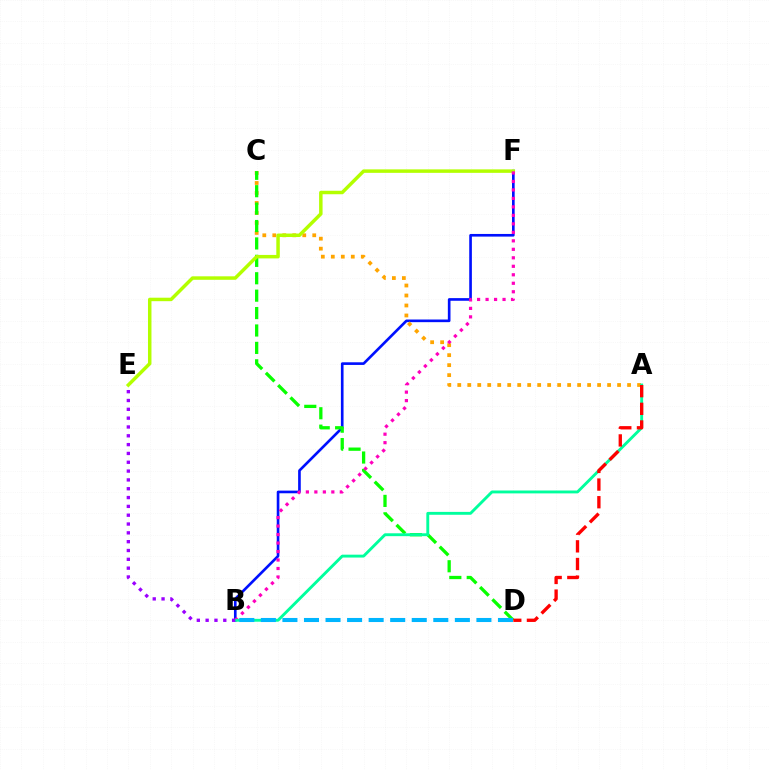{('B', 'F'): [{'color': '#0010ff', 'line_style': 'solid', 'thickness': 1.91}, {'color': '#ff00bd', 'line_style': 'dotted', 'thickness': 2.31}], ('A', 'C'): [{'color': '#ffa500', 'line_style': 'dotted', 'thickness': 2.71}], ('C', 'D'): [{'color': '#08ff00', 'line_style': 'dashed', 'thickness': 2.37}], ('E', 'F'): [{'color': '#b3ff00', 'line_style': 'solid', 'thickness': 2.5}], ('A', 'B'): [{'color': '#00ff9d', 'line_style': 'solid', 'thickness': 2.08}], ('A', 'D'): [{'color': '#ff0000', 'line_style': 'dashed', 'thickness': 2.4}], ('B', 'E'): [{'color': '#9b00ff', 'line_style': 'dotted', 'thickness': 2.4}], ('B', 'D'): [{'color': '#00b5ff', 'line_style': 'dashed', 'thickness': 2.93}]}